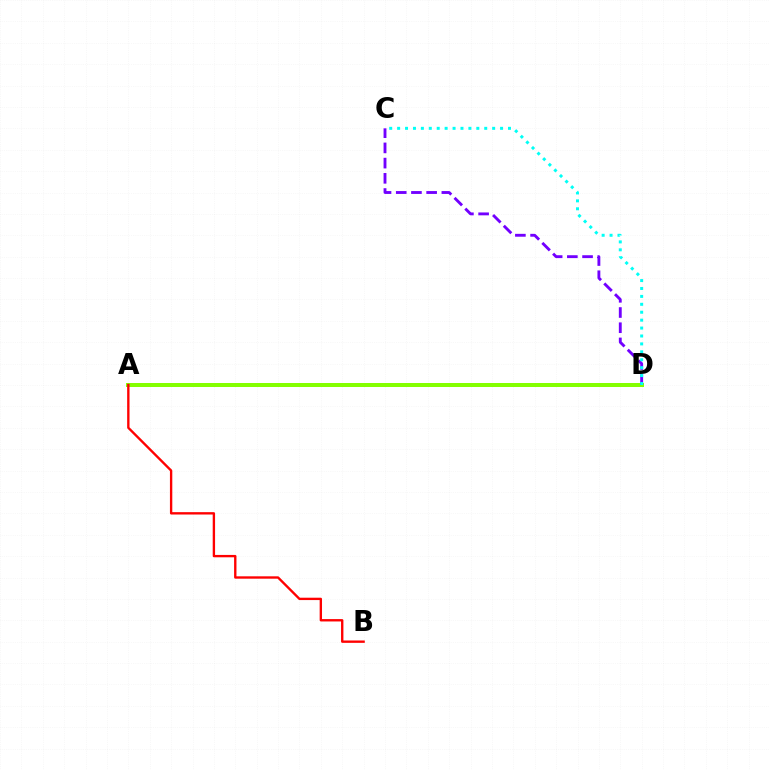{('A', 'D'): [{'color': '#84ff00', 'line_style': 'solid', 'thickness': 2.87}], ('C', 'D'): [{'color': '#7200ff', 'line_style': 'dashed', 'thickness': 2.07}, {'color': '#00fff6', 'line_style': 'dotted', 'thickness': 2.15}], ('A', 'B'): [{'color': '#ff0000', 'line_style': 'solid', 'thickness': 1.7}]}